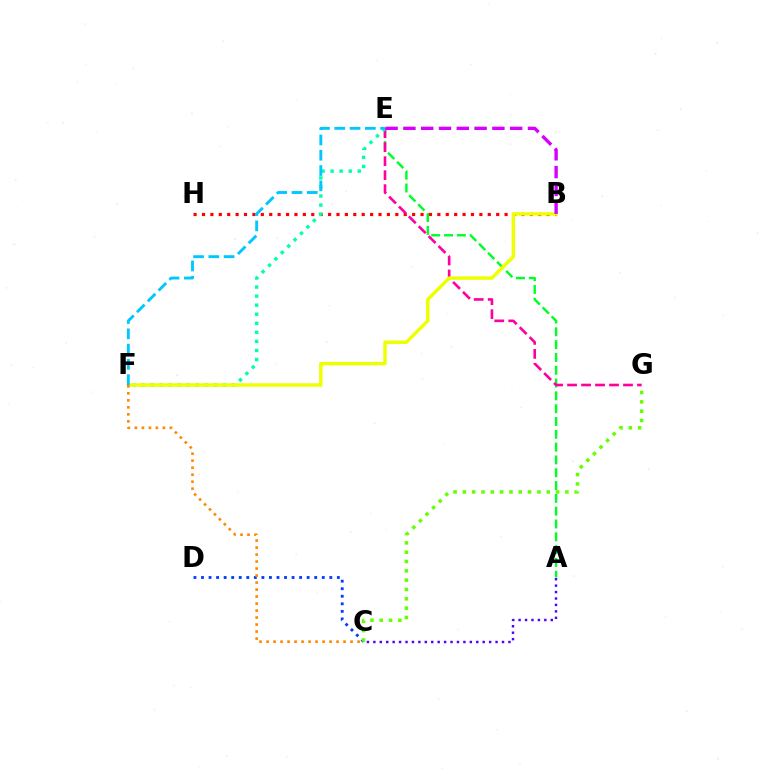{('C', 'D'): [{'color': '#003fff', 'line_style': 'dotted', 'thickness': 2.05}], ('A', 'E'): [{'color': '#00ff27', 'line_style': 'dashed', 'thickness': 1.74}], ('A', 'C'): [{'color': '#4f00ff', 'line_style': 'dotted', 'thickness': 1.75}], ('B', 'H'): [{'color': '#ff0000', 'line_style': 'dotted', 'thickness': 2.28}], ('E', 'G'): [{'color': '#ff00a0', 'line_style': 'dashed', 'thickness': 1.9}], ('E', 'F'): [{'color': '#00ffaf', 'line_style': 'dotted', 'thickness': 2.46}, {'color': '#00c7ff', 'line_style': 'dashed', 'thickness': 2.08}], ('B', 'F'): [{'color': '#eeff00', 'line_style': 'solid', 'thickness': 2.49}], ('C', 'F'): [{'color': '#ff8800', 'line_style': 'dotted', 'thickness': 1.9}], ('B', 'E'): [{'color': '#d600ff', 'line_style': 'dashed', 'thickness': 2.42}], ('C', 'G'): [{'color': '#66ff00', 'line_style': 'dotted', 'thickness': 2.53}]}